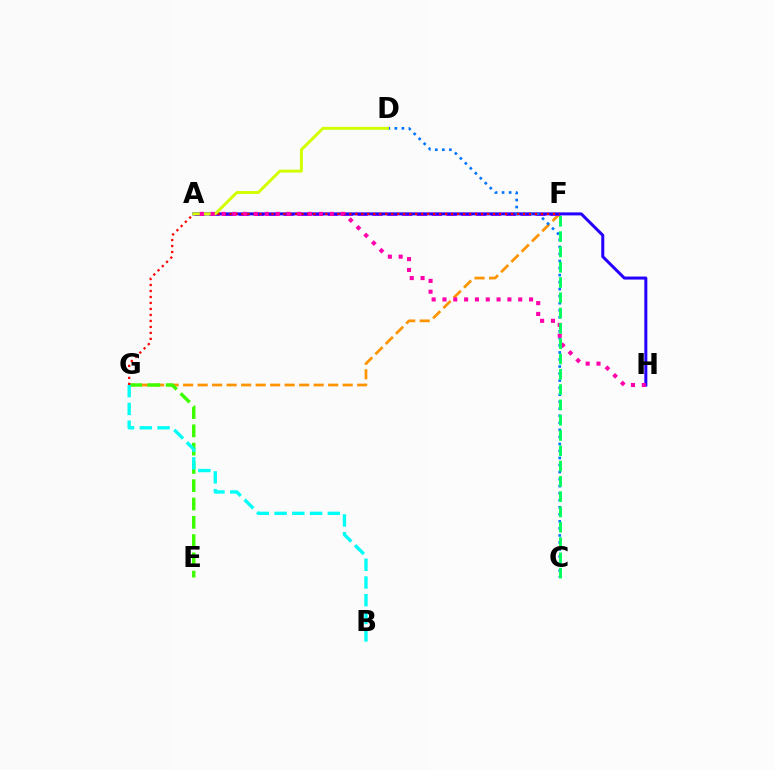{('F', 'G'): [{'color': '#ff9400', 'line_style': 'dashed', 'thickness': 1.97}, {'color': '#ff0000', 'line_style': 'dotted', 'thickness': 1.63}], ('A', 'F'): [{'color': '#b900ff', 'line_style': 'dashed', 'thickness': 2.01}], ('E', 'G'): [{'color': '#3dff00', 'line_style': 'dashed', 'thickness': 2.48}], ('B', 'G'): [{'color': '#00fff6', 'line_style': 'dashed', 'thickness': 2.41}], ('A', 'H'): [{'color': '#2500ff', 'line_style': 'solid', 'thickness': 2.17}, {'color': '#ff00ac', 'line_style': 'dotted', 'thickness': 2.94}], ('C', 'D'): [{'color': '#0074ff', 'line_style': 'dotted', 'thickness': 1.91}], ('A', 'D'): [{'color': '#d1ff00', 'line_style': 'solid', 'thickness': 2.12}], ('C', 'F'): [{'color': '#00ff5c', 'line_style': 'dashed', 'thickness': 2.08}]}